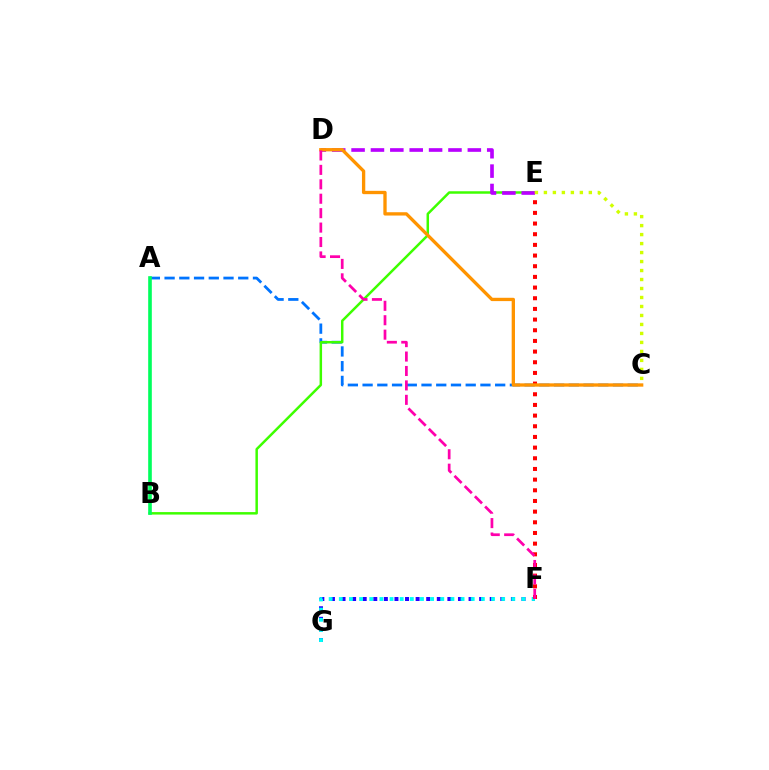{('F', 'G'): [{'color': '#2500ff', 'line_style': 'dotted', 'thickness': 2.88}, {'color': '#00fff6', 'line_style': 'dotted', 'thickness': 2.76}], ('A', 'C'): [{'color': '#0074ff', 'line_style': 'dashed', 'thickness': 2.0}], ('B', 'E'): [{'color': '#3dff00', 'line_style': 'solid', 'thickness': 1.79}], ('E', 'F'): [{'color': '#ff0000', 'line_style': 'dotted', 'thickness': 2.9}], ('D', 'E'): [{'color': '#b900ff', 'line_style': 'dashed', 'thickness': 2.63}], ('C', 'D'): [{'color': '#ff9400', 'line_style': 'solid', 'thickness': 2.39}], ('C', 'E'): [{'color': '#d1ff00', 'line_style': 'dotted', 'thickness': 2.44}], ('D', 'F'): [{'color': '#ff00ac', 'line_style': 'dashed', 'thickness': 1.96}], ('A', 'B'): [{'color': '#00ff5c', 'line_style': 'solid', 'thickness': 2.61}]}